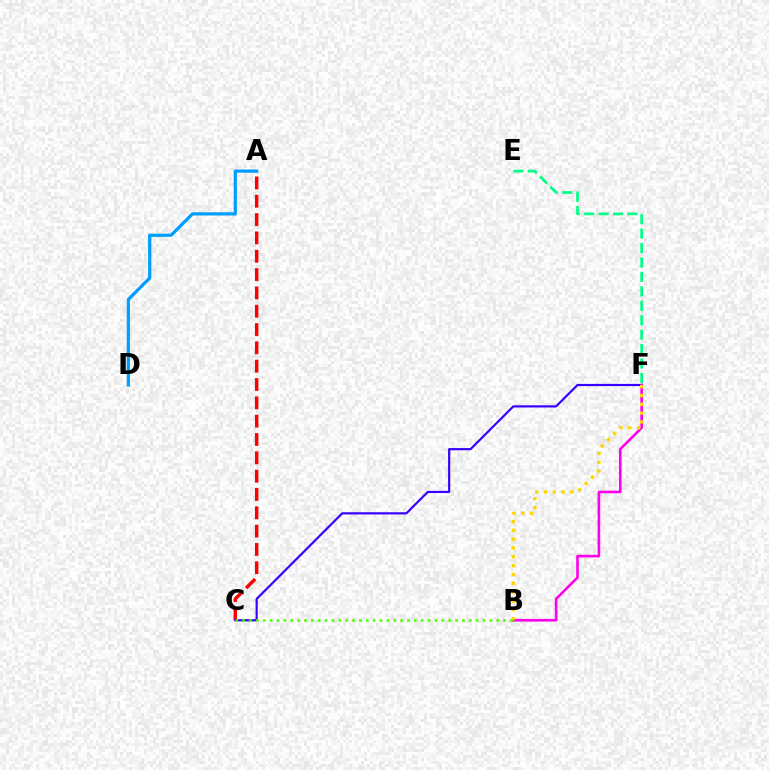{('E', 'F'): [{'color': '#00ff86', 'line_style': 'dashed', 'thickness': 1.96}], ('A', 'C'): [{'color': '#ff0000', 'line_style': 'dashed', 'thickness': 2.49}], ('C', 'F'): [{'color': '#3700ff', 'line_style': 'solid', 'thickness': 1.57}], ('B', 'F'): [{'color': '#ff00ed', 'line_style': 'solid', 'thickness': 1.88}, {'color': '#ffd500', 'line_style': 'dotted', 'thickness': 2.4}], ('B', 'C'): [{'color': '#4fff00', 'line_style': 'dotted', 'thickness': 1.87}], ('A', 'D'): [{'color': '#009eff', 'line_style': 'solid', 'thickness': 2.32}]}